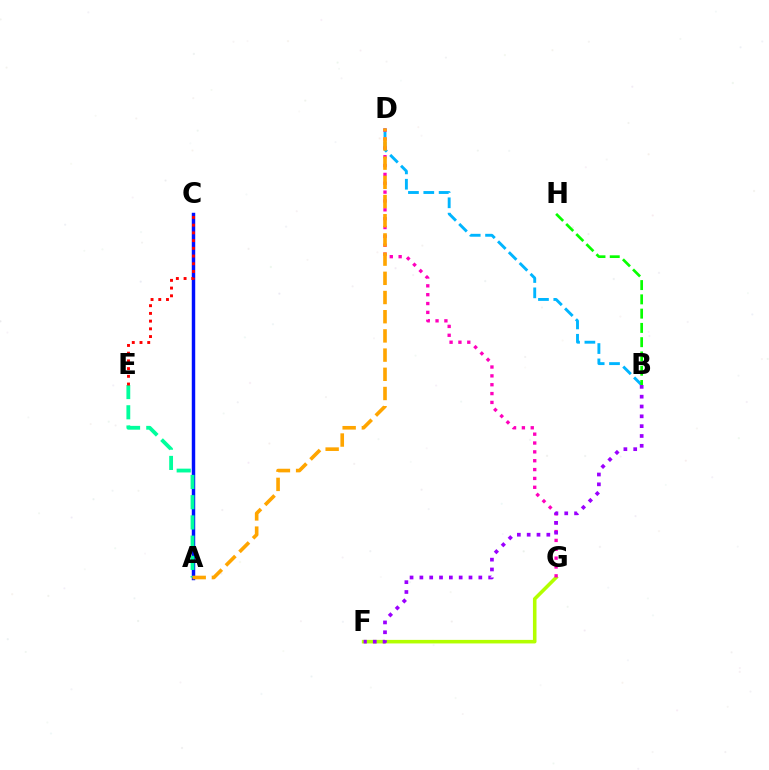{('F', 'G'): [{'color': '#b3ff00', 'line_style': 'solid', 'thickness': 2.56}], ('B', 'D'): [{'color': '#00b5ff', 'line_style': 'dashed', 'thickness': 2.08}], ('A', 'C'): [{'color': '#0010ff', 'line_style': 'solid', 'thickness': 2.48}], ('A', 'E'): [{'color': '#00ff9d', 'line_style': 'dashed', 'thickness': 2.75}], ('D', 'G'): [{'color': '#ff00bd', 'line_style': 'dotted', 'thickness': 2.41}], ('B', 'F'): [{'color': '#9b00ff', 'line_style': 'dotted', 'thickness': 2.67}], ('C', 'E'): [{'color': '#ff0000', 'line_style': 'dotted', 'thickness': 2.1}], ('B', 'H'): [{'color': '#08ff00', 'line_style': 'dashed', 'thickness': 1.94}], ('A', 'D'): [{'color': '#ffa500', 'line_style': 'dashed', 'thickness': 2.61}]}